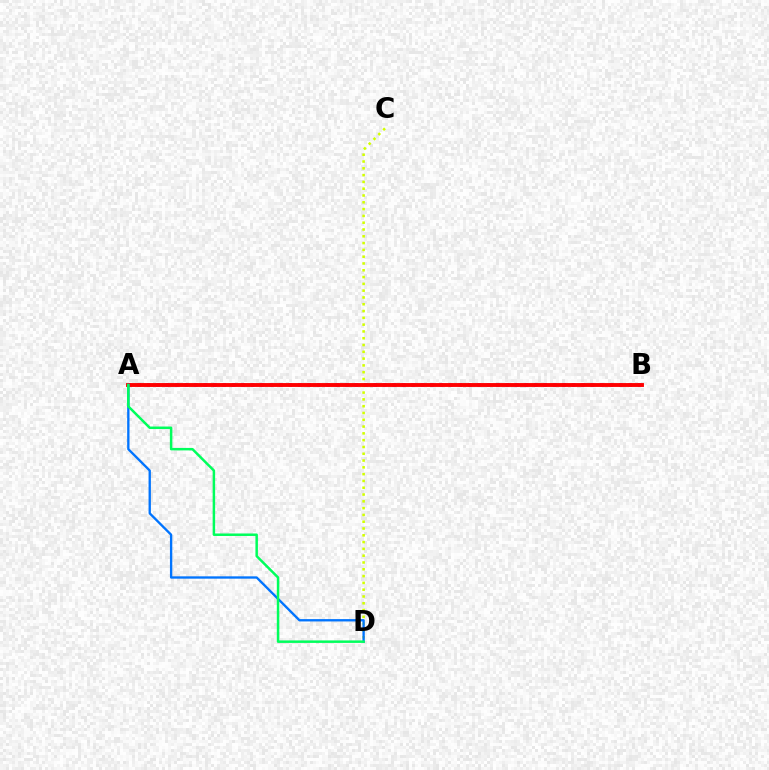{('C', 'D'): [{'color': '#d1ff00', 'line_style': 'dotted', 'thickness': 1.85}], ('A', 'B'): [{'color': '#b900ff', 'line_style': 'dotted', 'thickness': 2.57}, {'color': '#ff0000', 'line_style': 'solid', 'thickness': 2.79}], ('A', 'D'): [{'color': '#0074ff', 'line_style': 'solid', 'thickness': 1.68}, {'color': '#00ff5c', 'line_style': 'solid', 'thickness': 1.79}]}